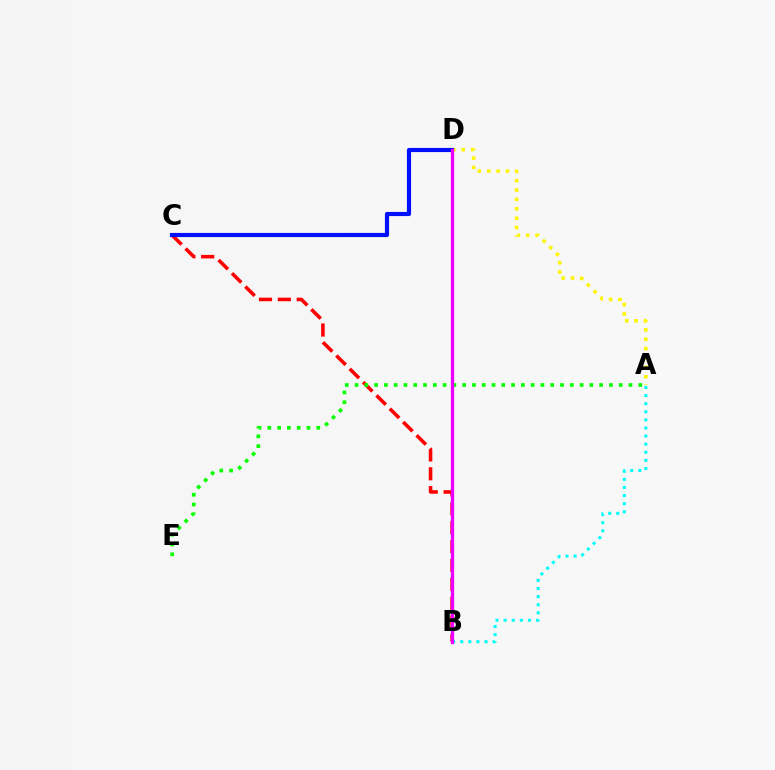{('B', 'C'): [{'color': '#ff0000', 'line_style': 'dashed', 'thickness': 2.56}], ('A', 'B'): [{'color': '#00fff6', 'line_style': 'dotted', 'thickness': 2.2}], ('A', 'E'): [{'color': '#08ff00', 'line_style': 'dotted', 'thickness': 2.66}], ('A', 'D'): [{'color': '#fcf500', 'line_style': 'dotted', 'thickness': 2.55}], ('C', 'D'): [{'color': '#0010ff', 'line_style': 'solid', 'thickness': 2.99}], ('B', 'D'): [{'color': '#ee00ff', 'line_style': 'solid', 'thickness': 2.37}]}